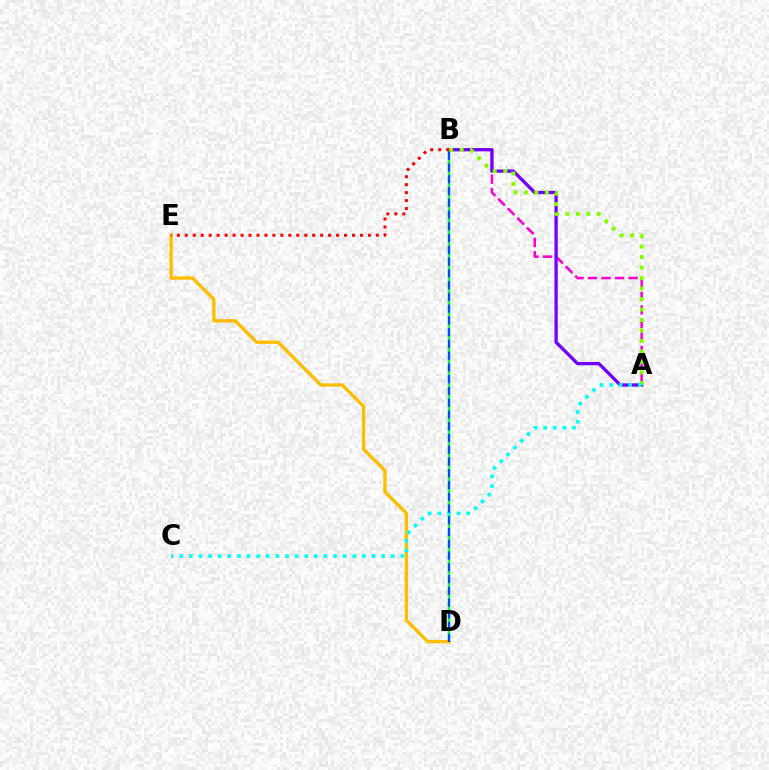{('A', 'B'): [{'color': '#ff00cf', 'line_style': 'dashed', 'thickness': 1.83}, {'color': '#7200ff', 'line_style': 'solid', 'thickness': 2.37}, {'color': '#84ff00', 'line_style': 'dotted', 'thickness': 2.85}], ('B', 'D'): [{'color': '#00ff39', 'line_style': 'solid', 'thickness': 1.78}, {'color': '#004bff', 'line_style': 'dashed', 'thickness': 1.6}], ('D', 'E'): [{'color': '#ffbd00', 'line_style': 'solid', 'thickness': 2.4}], ('A', 'C'): [{'color': '#00fff6', 'line_style': 'dotted', 'thickness': 2.61}], ('B', 'E'): [{'color': '#ff0000', 'line_style': 'dotted', 'thickness': 2.16}]}